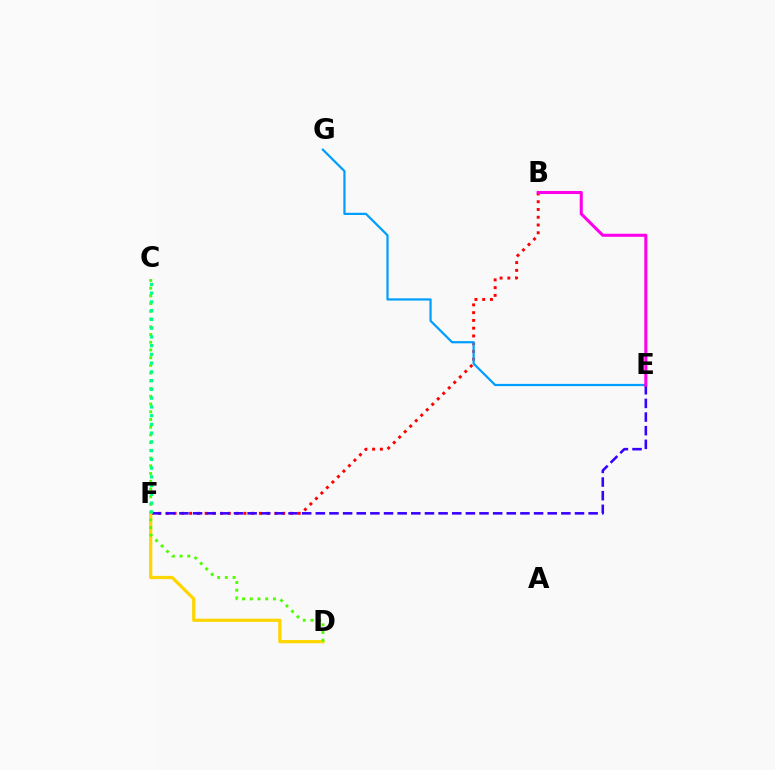{('B', 'F'): [{'color': '#ff0000', 'line_style': 'dotted', 'thickness': 2.11}], ('E', 'F'): [{'color': '#3700ff', 'line_style': 'dashed', 'thickness': 1.85}], ('D', 'F'): [{'color': '#ffd500', 'line_style': 'solid', 'thickness': 2.33}], ('C', 'D'): [{'color': '#4fff00', 'line_style': 'dotted', 'thickness': 2.1}], ('C', 'F'): [{'color': '#00ff86', 'line_style': 'dotted', 'thickness': 2.38}], ('E', 'G'): [{'color': '#009eff', 'line_style': 'solid', 'thickness': 1.6}], ('B', 'E'): [{'color': '#ff00ed', 'line_style': 'solid', 'thickness': 2.21}]}